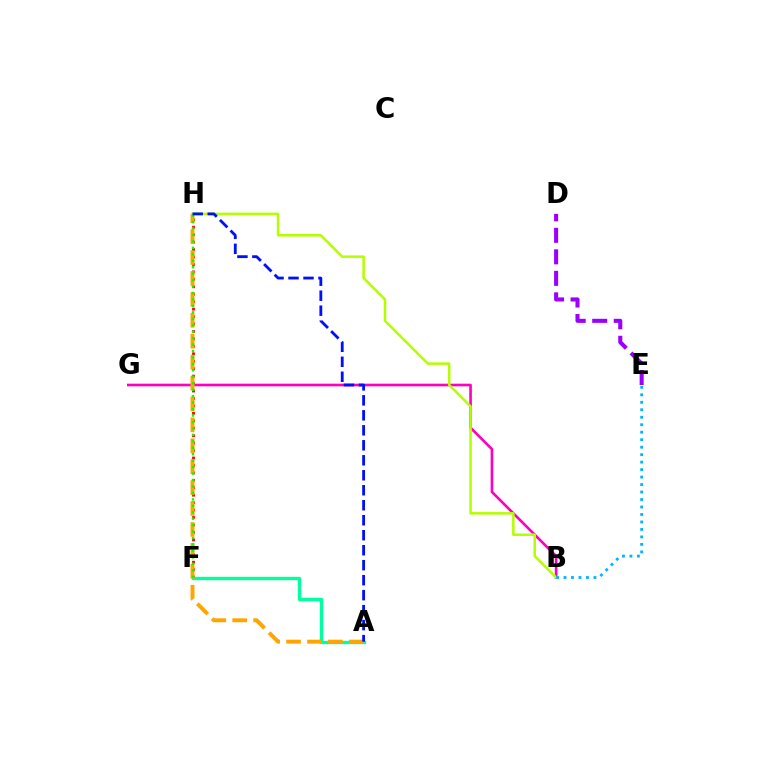{('F', 'H'): [{'color': '#ff0000', 'line_style': 'dotted', 'thickness': 2.02}, {'color': '#08ff00', 'line_style': 'dotted', 'thickness': 1.75}], ('A', 'F'): [{'color': '#00ff9d', 'line_style': 'solid', 'thickness': 2.44}], ('B', 'G'): [{'color': '#ff00bd', 'line_style': 'solid', 'thickness': 1.9}], ('A', 'H'): [{'color': '#ffa500', 'line_style': 'dashed', 'thickness': 2.84}, {'color': '#0010ff', 'line_style': 'dashed', 'thickness': 2.04}], ('D', 'E'): [{'color': '#9b00ff', 'line_style': 'dashed', 'thickness': 2.92}], ('B', 'H'): [{'color': '#b3ff00', 'line_style': 'solid', 'thickness': 1.83}], ('B', 'E'): [{'color': '#00b5ff', 'line_style': 'dotted', 'thickness': 2.03}]}